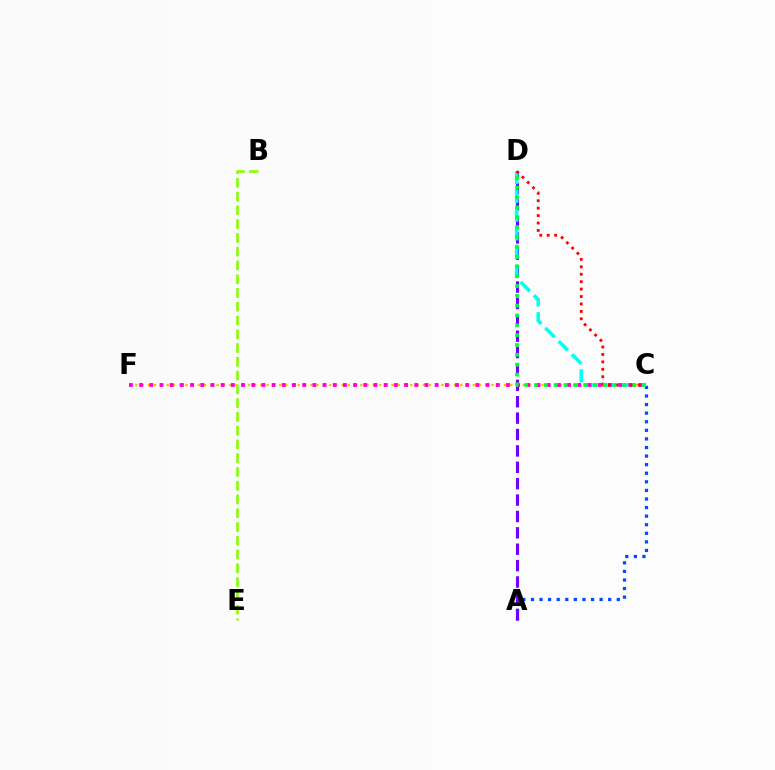{('A', 'C'): [{'color': '#004bff', 'line_style': 'dotted', 'thickness': 2.33}], ('C', 'F'): [{'color': '#ffbd00', 'line_style': 'dotted', 'thickness': 1.7}, {'color': '#ff00cf', 'line_style': 'dotted', 'thickness': 2.77}], ('A', 'D'): [{'color': '#7200ff', 'line_style': 'dashed', 'thickness': 2.23}], ('C', 'D'): [{'color': '#00fff6', 'line_style': 'dashed', 'thickness': 2.55}, {'color': '#ff0000', 'line_style': 'dotted', 'thickness': 2.02}, {'color': '#00ff39', 'line_style': 'dotted', 'thickness': 2.67}], ('B', 'E'): [{'color': '#84ff00', 'line_style': 'dashed', 'thickness': 1.87}]}